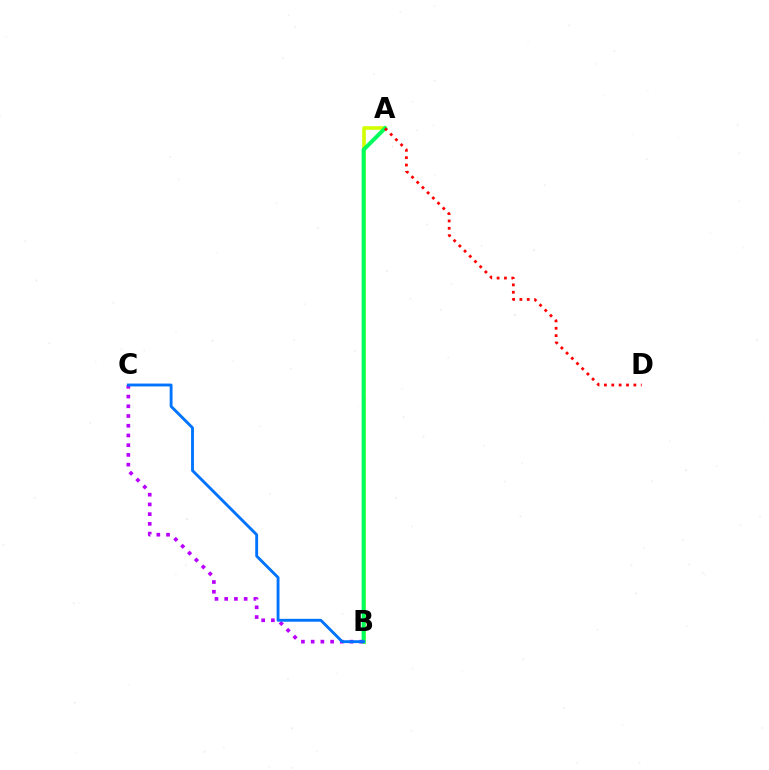{('A', 'B'): [{'color': '#d1ff00', 'line_style': 'solid', 'thickness': 2.61}, {'color': '#00ff5c', 'line_style': 'solid', 'thickness': 2.88}], ('A', 'D'): [{'color': '#ff0000', 'line_style': 'dotted', 'thickness': 2.0}], ('B', 'C'): [{'color': '#b900ff', 'line_style': 'dotted', 'thickness': 2.64}, {'color': '#0074ff', 'line_style': 'solid', 'thickness': 2.06}]}